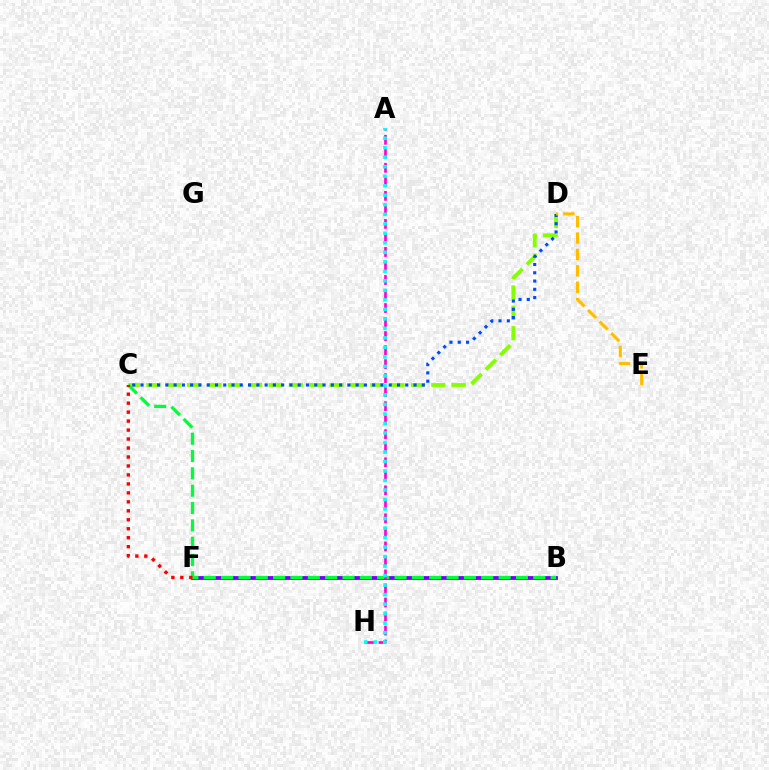{('C', 'D'): [{'color': '#84ff00', 'line_style': 'dashed', 'thickness': 2.76}, {'color': '#004bff', 'line_style': 'dotted', 'thickness': 2.25}], ('B', 'F'): [{'color': '#7200ff', 'line_style': 'solid', 'thickness': 2.74}], ('B', 'C'): [{'color': '#00ff39', 'line_style': 'dashed', 'thickness': 2.36}], ('A', 'H'): [{'color': '#ff00cf', 'line_style': 'dashed', 'thickness': 1.9}, {'color': '#00fff6', 'line_style': 'dotted', 'thickness': 2.58}], ('C', 'F'): [{'color': '#ff0000', 'line_style': 'dotted', 'thickness': 2.44}], ('D', 'E'): [{'color': '#ffbd00', 'line_style': 'dashed', 'thickness': 2.23}]}